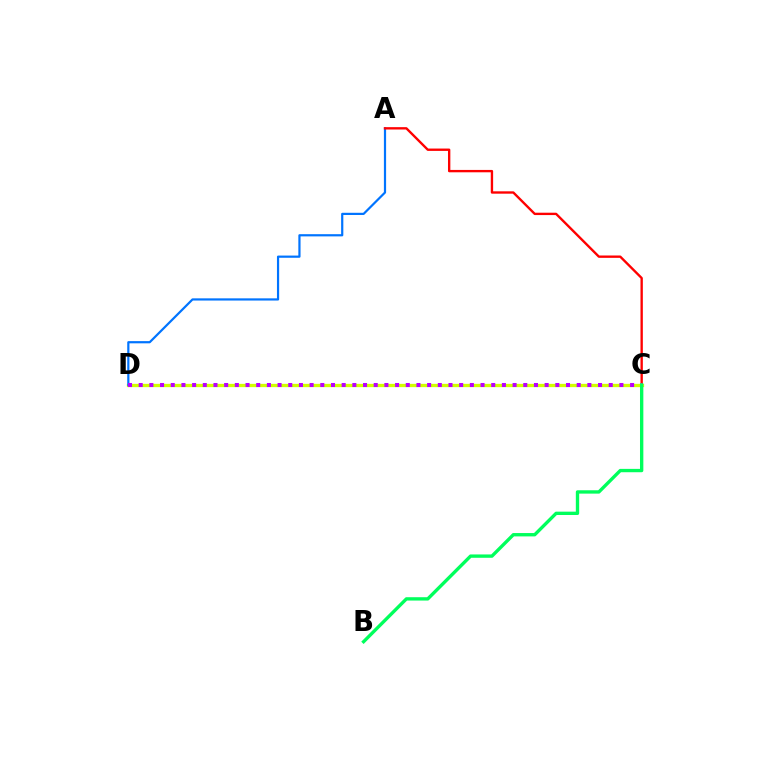{('C', 'D'): [{'color': '#d1ff00', 'line_style': 'solid', 'thickness': 2.37}, {'color': '#b900ff', 'line_style': 'dotted', 'thickness': 2.9}], ('A', 'D'): [{'color': '#0074ff', 'line_style': 'solid', 'thickness': 1.59}], ('A', 'C'): [{'color': '#ff0000', 'line_style': 'solid', 'thickness': 1.7}], ('B', 'C'): [{'color': '#00ff5c', 'line_style': 'solid', 'thickness': 2.41}]}